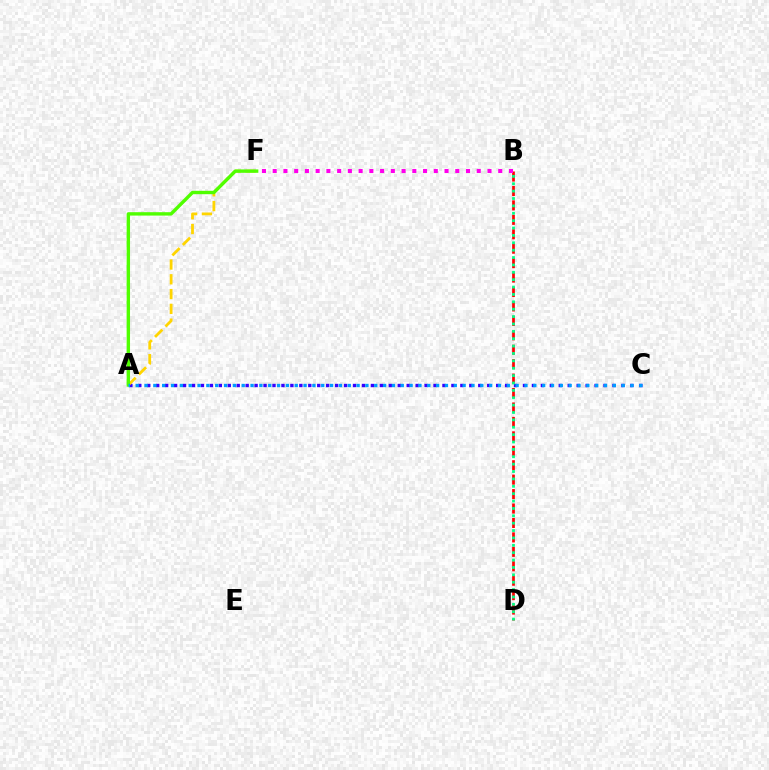{('A', 'C'): [{'color': '#3700ff', 'line_style': 'dotted', 'thickness': 2.43}, {'color': '#009eff', 'line_style': 'dotted', 'thickness': 2.4}], ('A', 'F'): [{'color': '#ffd500', 'line_style': 'dashed', 'thickness': 2.01}, {'color': '#4fff00', 'line_style': 'solid', 'thickness': 2.44}], ('B', 'D'): [{'color': '#ff0000', 'line_style': 'dashed', 'thickness': 1.96}, {'color': '#00ff86', 'line_style': 'dotted', 'thickness': 2.0}], ('B', 'F'): [{'color': '#ff00ed', 'line_style': 'dotted', 'thickness': 2.92}]}